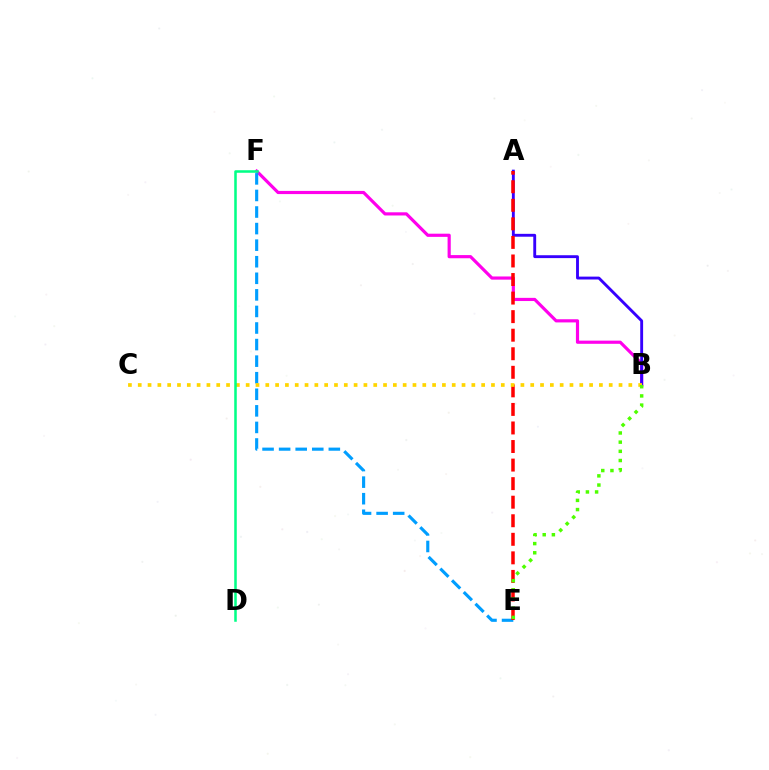{('B', 'F'): [{'color': '#ff00ed', 'line_style': 'solid', 'thickness': 2.28}], ('A', 'B'): [{'color': '#3700ff', 'line_style': 'solid', 'thickness': 2.07}], ('E', 'F'): [{'color': '#009eff', 'line_style': 'dashed', 'thickness': 2.25}], ('A', 'E'): [{'color': '#ff0000', 'line_style': 'dashed', 'thickness': 2.52}], ('B', 'C'): [{'color': '#ffd500', 'line_style': 'dotted', 'thickness': 2.67}], ('D', 'F'): [{'color': '#00ff86', 'line_style': 'solid', 'thickness': 1.83}], ('B', 'E'): [{'color': '#4fff00', 'line_style': 'dotted', 'thickness': 2.49}]}